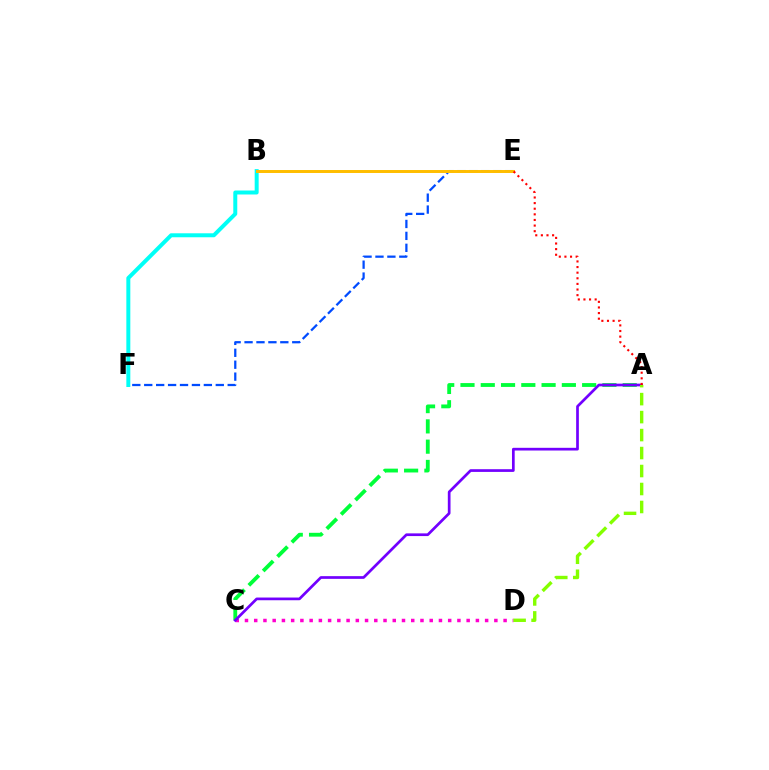{('C', 'D'): [{'color': '#ff00cf', 'line_style': 'dotted', 'thickness': 2.51}], ('E', 'F'): [{'color': '#004bff', 'line_style': 'dashed', 'thickness': 1.62}], ('A', 'C'): [{'color': '#00ff39', 'line_style': 'dashed', 'thickness': 2.75}, {'color': '#7200ff', 'line_style': 'solid', 'thickness': 1.95}], ('B', 'F'): [{'color': '#00fff6', 'line_style': 'solid', 'thickness': 2.86}], ('B', 'E'): [{'color': '#ffbd00', 'line_style': 'solid', 'thickness': 2.14}], ('A', 'D'): [{'color': '#84ff00', 'line_style': 'dashed', 'thickness': 2.44}], ('A', 'E'): [{'color': '#ff0000', 'line_style': 'dotted', 'thickness': 1.53}]}